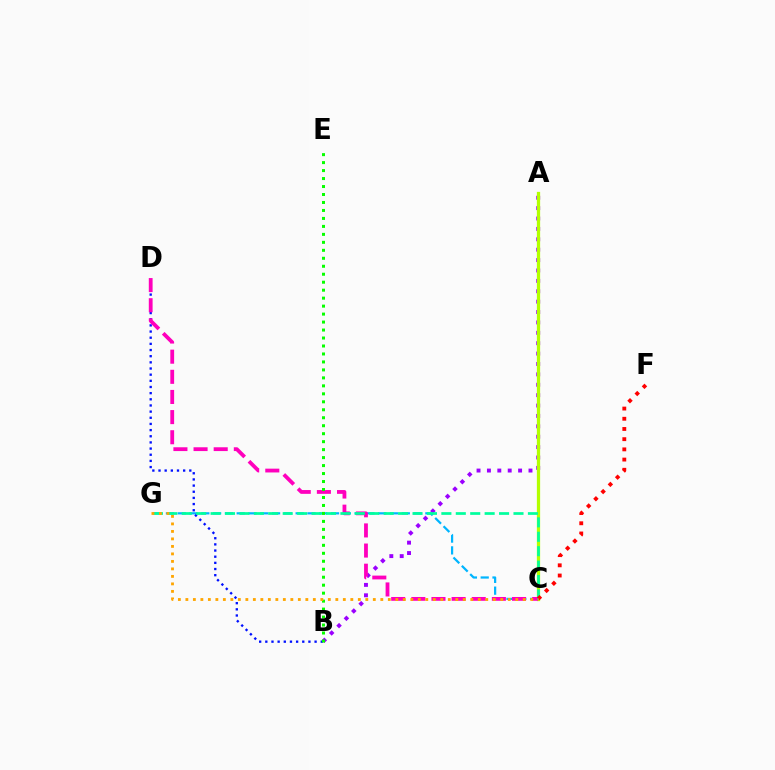{('A', 'B'): [{'color': '#9b00ff', 'line_style': 'dotted', 'thickness': 2.82}], ('C', 'G'): [{'color': '#00b5ff', 'line_style': 'dashed', 'thickness': 1.6}, {'color': '#00ff9d', 'line_style': 'dashed', 'thickness': 1.96}, {'color': '#ffa500', 'line_style': 'dotted', 'thickness': 2.04}], ('B', 'D'): [{'color': '#0010ff', 'line_style': 'dotted', 'thickness': 1.67}], ('A', 'C'): [{'color': '#b3ff00', 'line_style': 'solid', 'thickness': 2.35}], ('C', 'D'): [{'color': '#ff00bd', 'line_style': 'dashed', 'thickness': 2.74}], ('B', 'E'): [{'color': '#08ff00', 'line_style': 'dotted', 'thickness': 2.17}], ('C', 'F'): [{'color': '#ff0000', 'line_style': 'dotted', 'thickness': 2.77}]}